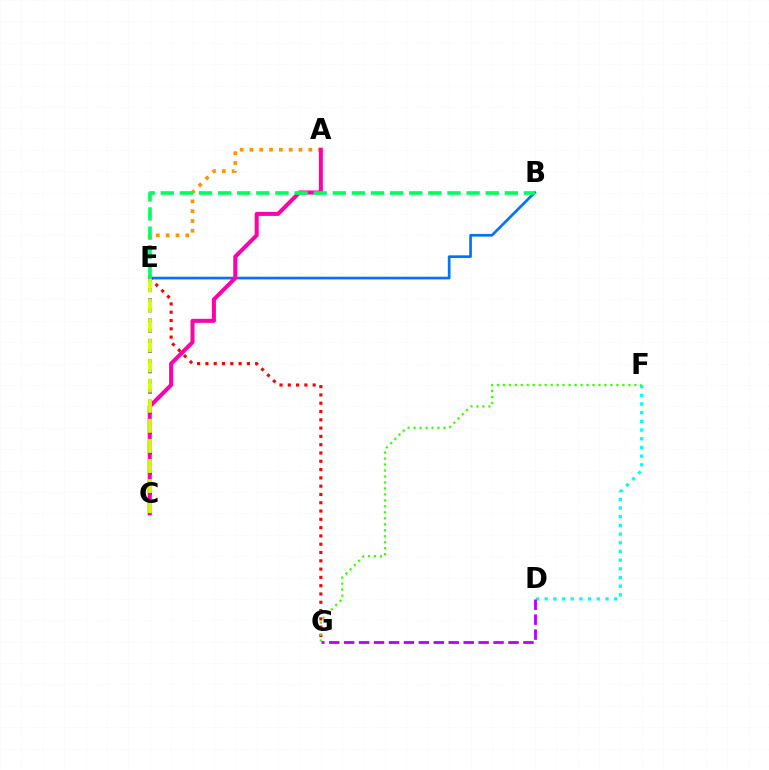{('A', 'E'): [{'color': '#ff9400', 'line_style': 'dotted', 'thickness': 2.66}], ('D', 'F'): [{'color': '#00fff6', 'line_style': 'dotted', 'thickness': 2.36}], ('D', 'G'): [{'color': '#b900ff', 'line_style': 'dashed', 'thickness': 2.03}], ('E', 'G'): [{'color': '#ff0000', 'line_style': 'dotted', 'thickness': 2.25}], ('F', 'G'): [{'color': '#3dff00', 'line_style': 'dotted', 'thickness': 1.62}], ('C', 'E'): [{'color': '#2500ff', 'line_style': 'dotted', 'thickness': 2.76}, {'color': '#d1ff00', 'line_style': 'dashed', 'thickness': 2.72}], ('B', 'E'): [{'color': '#0074ff', 'line_style': 'solid', 'thickness': 1.94}, {'color': '#00ff5c', 'line_style': 'dashed', 'thickness': 2.6}], ('A', 'C'): [{'color': '#ff00ac', 'line_style': 'solid', 'thickness': 2.9}]}